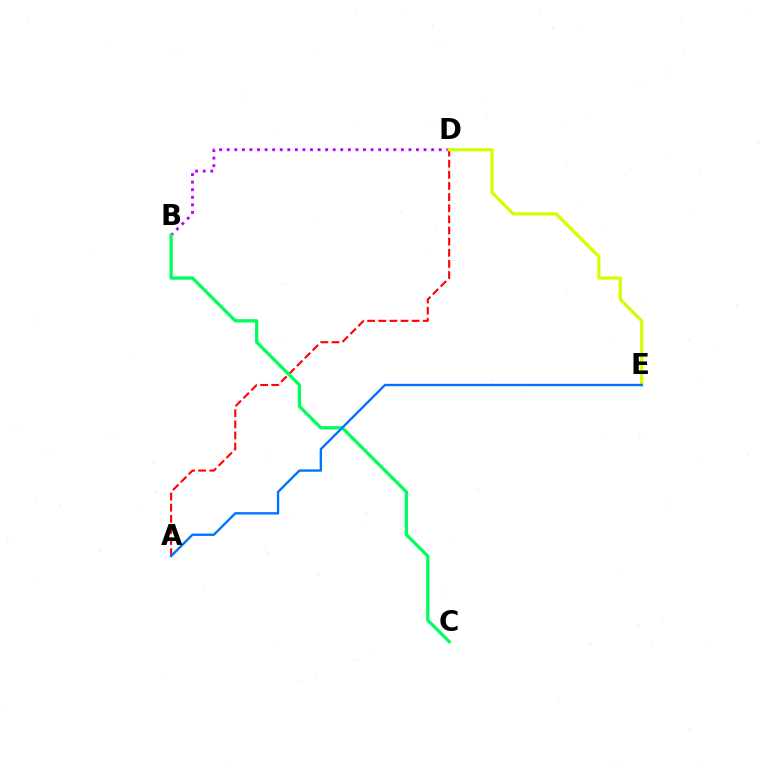{('A', 'D'): [{'color': '#ff0000', 'line_style': 'dashed', 'thickness': 1.51}], ('B', 'D'): [{'color': '#b900ff', 'line_style': 'dotted', 'thickness': 2.06}], ('B', 'C'): [{'color': '#00ff5c', 'line_style': 'solid', 'thickness': 2.36}], ('D', 'E'): [{'color': '#d1ff00', 'line_style': 'solid', 'thickness': 2.3}], ('A', 'E'): [{'color': '#0074ff', 'line_style': 'solid', 'thickness': 1.71}]}